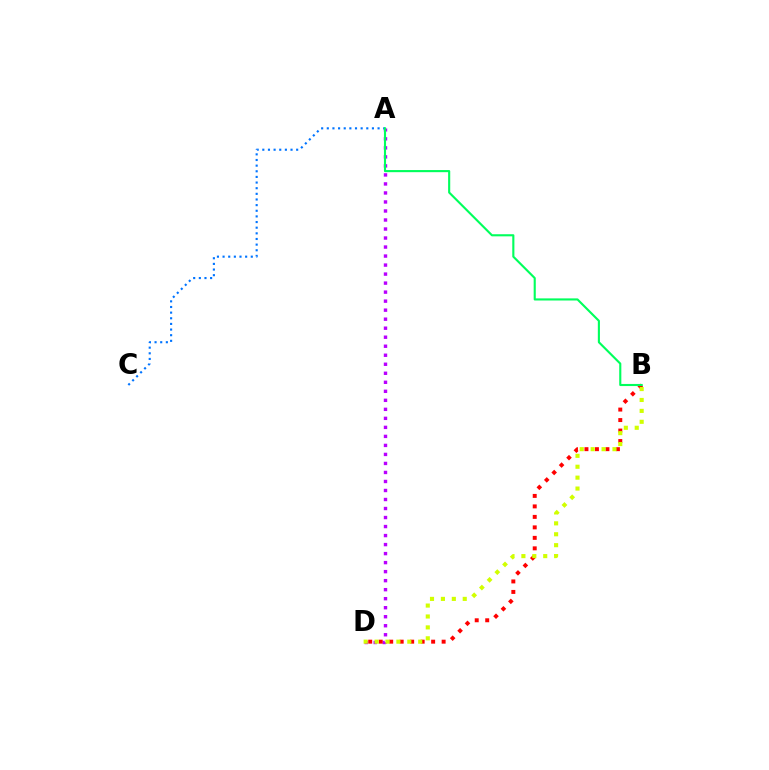{('A', 'D'): [{'color': '#b900ff', 'line_style': 'dotted', 'thickness': 2.45}], ('B', 'D'): [{'color': '#ff0000', 'line_style': 'dotted', 'thickness': 2.85}, {'color': '#d1ff00', 'line_style': 'dotted', 'thickness': 2.96}], ('A', 'C'): [{'color': '#0074ff', 'line_style': 'dotted', 'thickness': 1.53}], ('A', 'B'): [{'color': '#00ff5c', 'line_style': 'solid', 'thickness': 1.53}]}